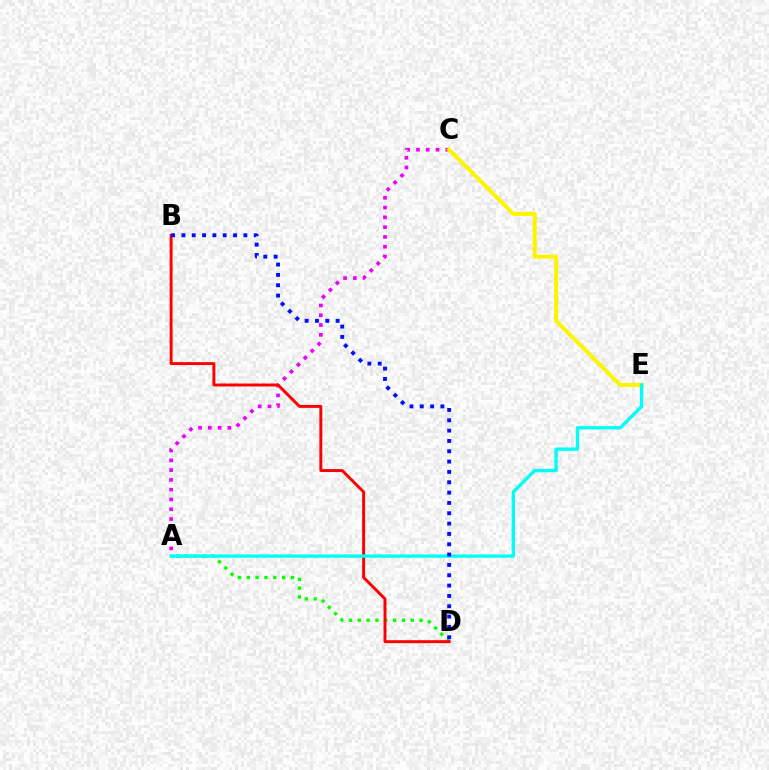{('A', 'D'): [{'color': '#08ff00', 'line_style': 'dotted', 'thickness': 2.4}], ('A', 'C'): [{'color': '#ee00ff', 'line_style': 'dotted', 'thickness': 2.66}], ('C', 'E'): [{'color': '#fcf500', 'line_style': 'solid', 'thickness': 2.89}], ('B', 'D'): [{'color': '#ff0000', 'line_style': 'solid', 'thickness': 2.12}, {'color': '#0010ff', 'line_style': 'dotted', 'thickness': 2.81}], ('A', 'E'): [{'color': '#00fff6', 'line_style': 'solid', 'thickness': 2.42}]}